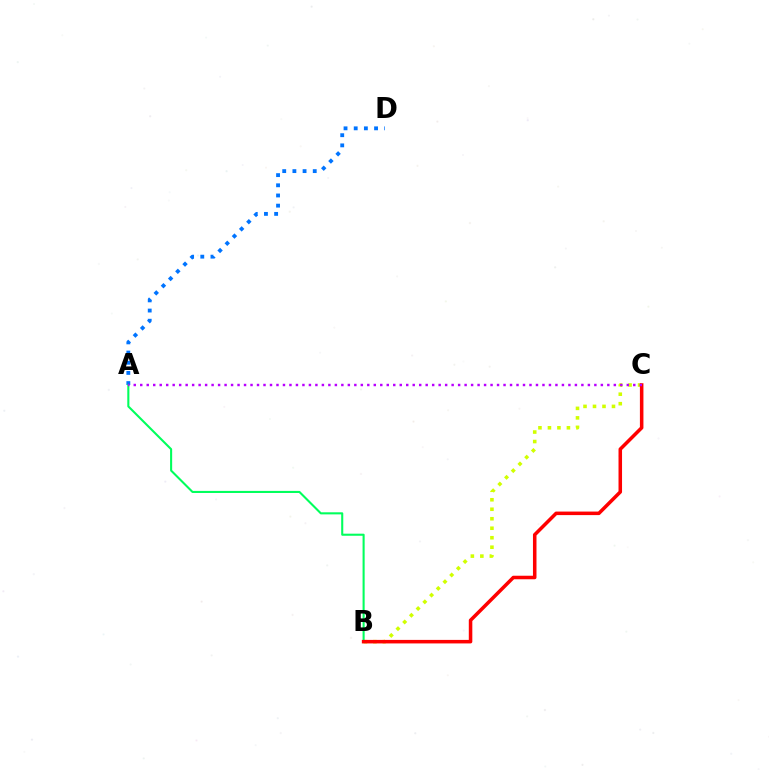{('A', 'D'): [{'color': '#0074ff', 'line_style': 'dotted', 'thickness': 2.76}], ('B', 'C'): [{'color': '#d1ff00', 'line_style': 'dotted', 'thickness': 2.58}, {'color': '#ff0000', 'line_style': 'solid', 'thickness': 2.54}], ('A', 'B'): [{'color': '#00ff5c', 'line_style': 'solid', 'thickness': 1.5}], ('A', 'C'): [{'color': '#b900ff', 'line_style': 'dotted', 'thickness': 1.76}]}